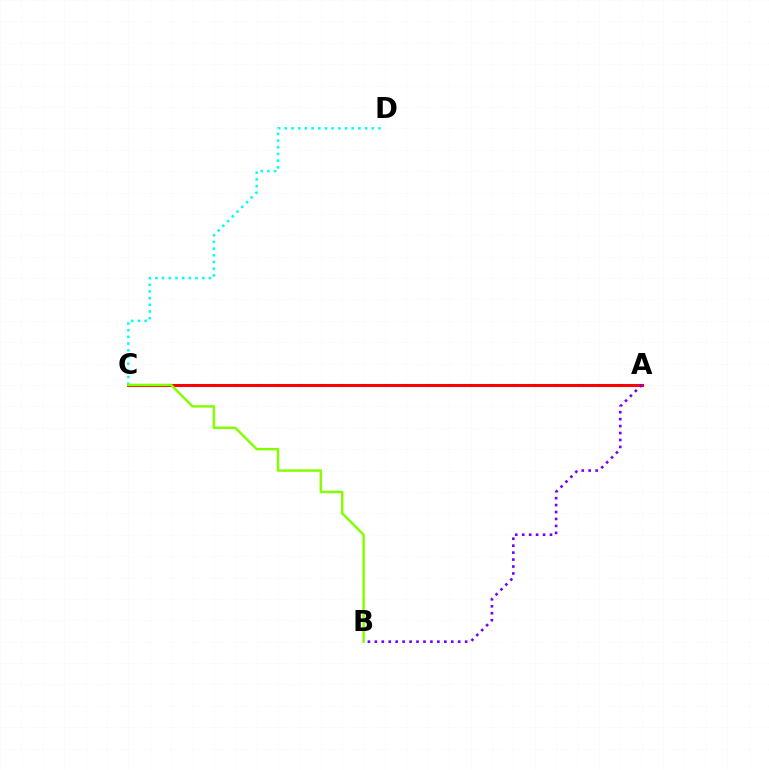{('C', 'D'): [{'color': '#00fff6', 'line_style': 'dotted', 'thickness': 1.82}], ('A', 'C'): [{'color': '#ff0000', 'line_style': 'solid', 'thickness': 2.2}], ('A', 'B'): [{'color': '#7200ff', 'line_style': 'dotted', 'thickness': 1.89}], ('B', 'C'): [{'color': '#84ff00', 'line_style': 'solid', 'thickness': 1.78}]}